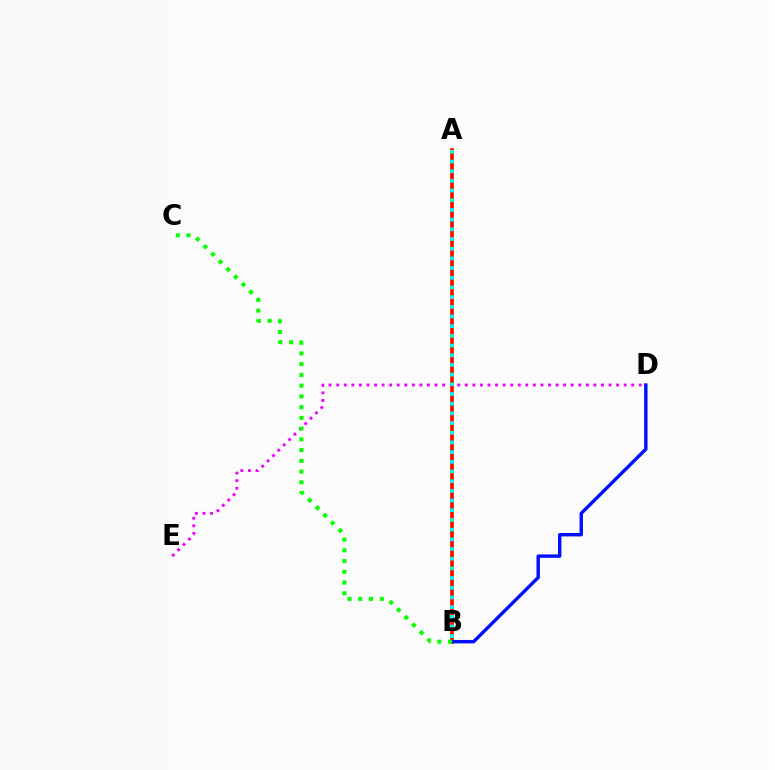{('D', 'E'): [{'color': '#ee00ff', 'line_style': 'dotted', 'thickness': 2.06}], ('A', 'B'): [{'color': '#fcf500', 'line_style': 'solid', 'thickness': 2.86}, {'color': '#ff0000', 'line_style': 'solid', 'thickness': 2.52}, {'color': '#00fff6', 'line_style': 'dotted', 'thickness': 2.63}], ('B', 'D'): [{'color': '#0010ff', 'line_style': 'solid', 'thickness': 2.45}], ('B', 'C'): [{'color': '#08ff00', 'line_style': 'dotted', 'thickness': 2.92}]}